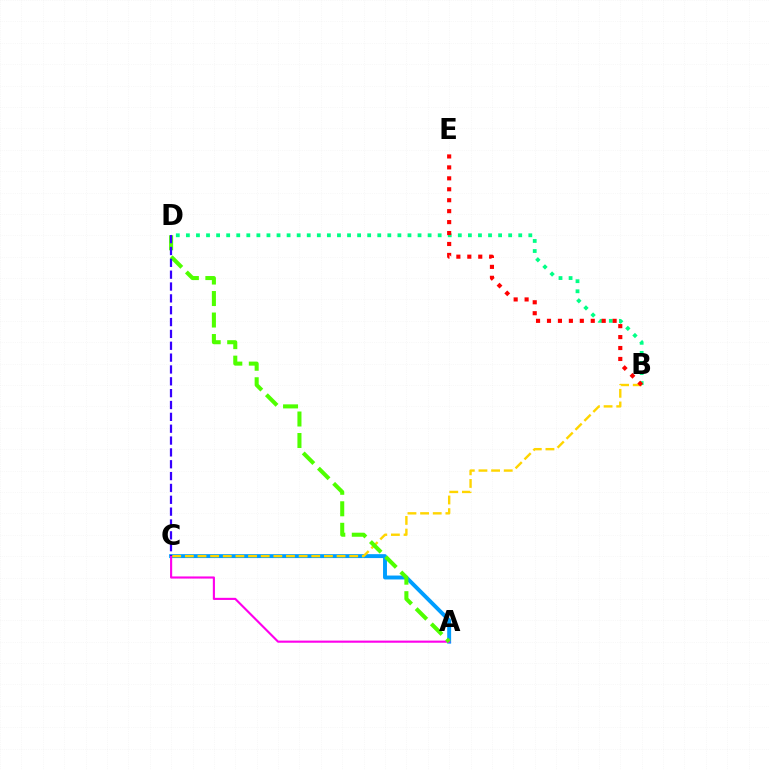{('A', 'C'): [{'color': '#009eff', 'line_style': 'solid', 'thickness': 2.83}, {'color': '#ff00ed', 'line_style': 'solid', 'thickness': 1.53}], ('B', 'C'): [{'color': '#ffd500', 'line_style': 'dashed', 'thickness': 1.72}], ('B', 'D'): [{'color': '#00ff86', 'line_style': 'dotted', 'thickness': 2.74}], ('B', 'E'): [{'color': '#ff0000', 'line_style': 'dotted', 'thickness': 2.97}], ('A', 'D'): [{'color': '#4fff00', 'line_style': 'dashed', 'thickness': 2.92}], ('C', 'D'): [{'color': '#3700ff', 'line_style': 'dashed', 'thickness': 1.61}]}